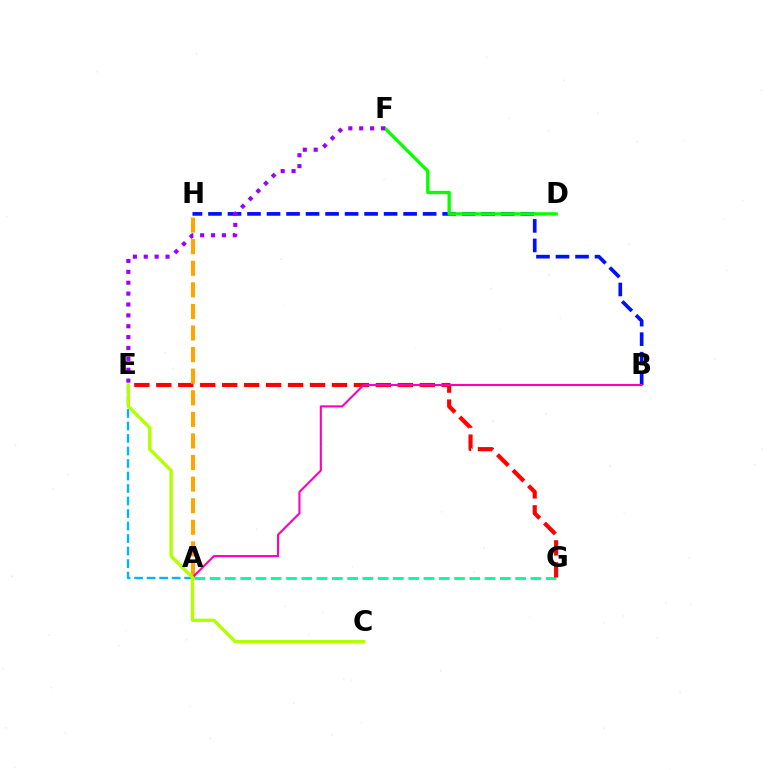{('A', 'G'): [{'color': '#00ff9d', 'line_style': 'dashed', 'thickness': 2.08}], ('E', 'G'): [{'color': '#ff0000', 'line_style': 'dashed', 'thickness': 2.98}], ('B', 'H'): [{'color': '#0010ff', 'line_style': 'dashed', 'thickness': 2.65}], ('A', 'H'): [{'color': '#ffa500', 'line_style': 'dashed', 'thickness': 2.93}], ('A', 'E'): [{'color': '#00b5ff', 'line_style': 'dashed', 'thickness': 1.7}], ('A', 'B'): [{'color': '#ff00bd', 'line_style': 'solid', 'thickness': 1.51}], ('D', 'F'): [{'color': '#08ff00', 'line_style': 'solid', 'thickness': 2.39}], ('C', 'E'): [{'color': '#b3ff00', 'line_style': 'solid', 'thickness': 2.42}], ('E', 'F'): [{'color': '#9b00ff', 'line_style': 'dotted', 'thickness': 2.95}]}